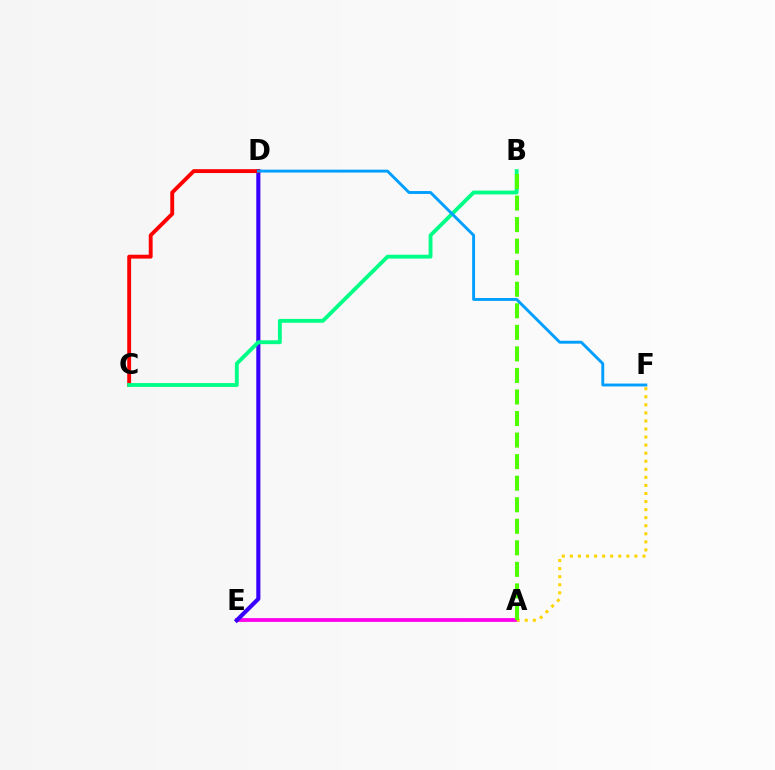{('A', 'E'): [{'color': '#ff00ed', 'line_style': 'solid', 'thickness': 2.73}], ('A', 'F'): [{'color': '#ffd500', 'line_style': 'dotted', 'thickness': 2.19}], ('D', 'E'): [{'color': '#3700ff', 'line_style': 'solid', 'thickness': 2.96}], ('C', 'D'): [{'color': '#ff0000', 'line_style': 'solid', 'thickness': 2.78}], ('B', 'C'): [{'color': '#00ff86', 'line_style': 'solid', 'thickness': 2.78}], ('A', 'B'): [{'color': '#4fff00', 'line_style': 'dashed', 'thickness': 2.93}], ('D', 'F'): [{'color': '#009eff', 'line_style': 'solid', 'thickness': 2.09}]}